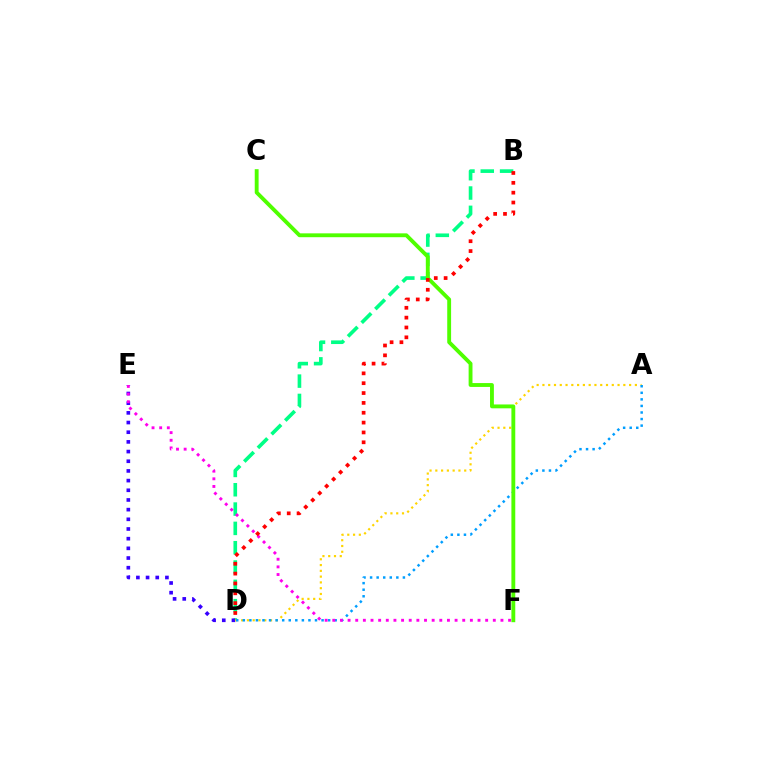{('B', 'D'): [{'color': '#00ff86', 'line_style': 'dashed', 'thickness': 2.62}, {'color': '#ff0000', 'line_style': 'dotted', 'thickness': 2.68}], ('D', 'E'): [{'color': '#3700ff', 'line_style': 'dotted', 'thickness': 2.63}], ('A', 'D'): [{'color': '#ffd500', 'line_style': 'dotted', 'thickness': 1.57}, {'color': '#009eff', 'line_style': 'dotted', 'thickness': 1.78}], ('C', 'F'): [{'color': '#4fff00', 'line_style': 'solid', 'thickness': 2.78}], ('E', 'F'): [{'color': '#ff00ed', 'line_style': 'dotted', 'thickness': 2.08}]}